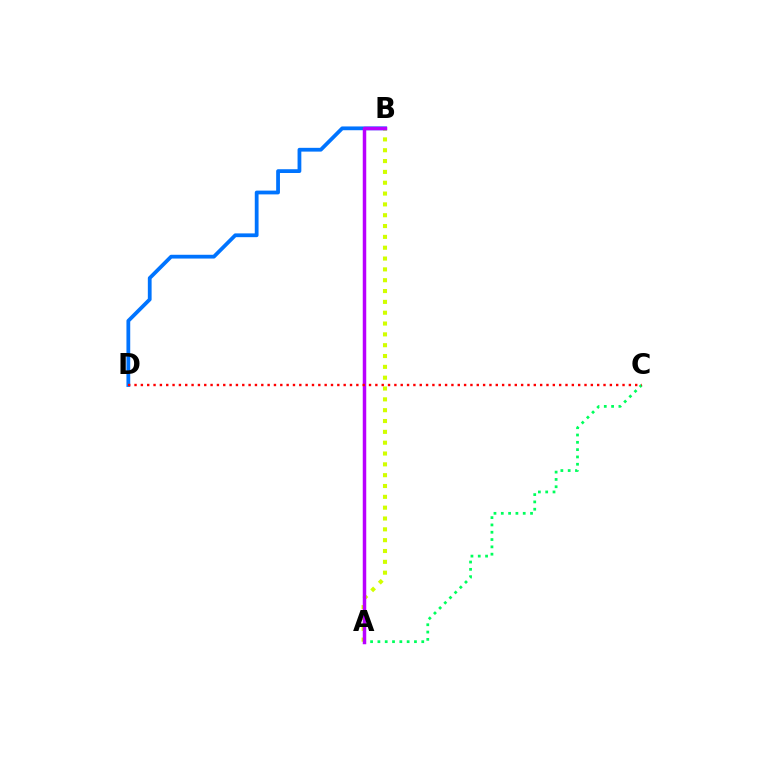{('A', 'C'): [{'color': '#00ff5c', 'line_style': 'dotted', 'thickness': 1.99}], ('A', 'B'): [{'color': '#d1ff00', 'line_style': 'dotted', 'thickness': 2.94}, {'color': '#b900ff', 'line_style': 'solid', 'thickness': 2.51}], ('B', 'D'): [{'color': '#0074ff', 'line_style': 'solid', 'thickness': 2.72}], ('C', 'D'): [{'color': '#ff0000', 'line_style': 'dotted', 'thickness': 1.72}]}